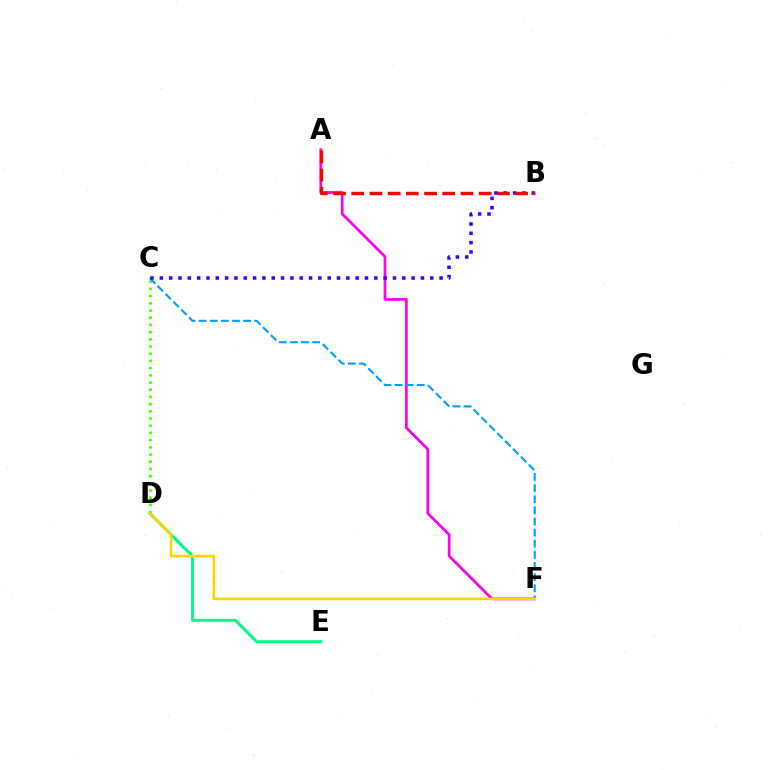{('A', 'F'): [{'color': '#ff00ed', 'line_style': 'solid', 'thickness': 1.97}], ('C', 'D'): [{'color': '#4fff00', 'line_style': 'dotted', 'thickness': 1.96}], ('D', 'E'): [{'color': '#00ff86', 'line_style': 'solid', 'thickness': 2.18}], ('C', 'F'): [{'color': '#009eff', 'line_style': 'dashed', 'thickness': 1.51}], ('B', 'C'): [{'color': '#3700ff', 'line_style': 'dotted', 'thickness': 2.53}], ('A', 'B'): [{'color': '#ff0000', 'line_style': 'dashed', 'thickness': 2.47}], ('D', 'F'): [{'color': '#ffd500', 'line_style': 'solid', 'thickness': 1.87}]}